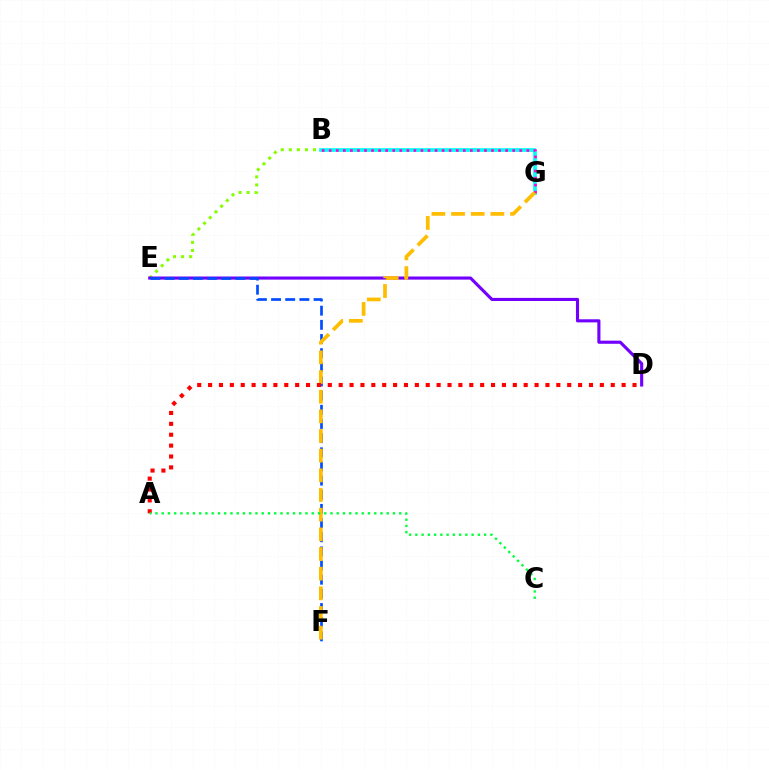{('B', 'E'): [{'color': '#84ff00', 'line_style': 'dotted', 'thickness': 2.19}], ('B', 'G'): [{'color': '#00fff6', 'line_style': 'solid', 'thickness': 2.68}, {'color': '#ff00cf', 'line_style': 'dotted', 'thickness': 1.92}], ('D', 'E'): [{'color': '#7200ff', 'line_style': 'solid', 'thickness': 2.24}], ('E', 'F'): [{'color': '#004bff', 'line_style': 'dashed', 'thickness': 1.92}], ('F', 'G'): [{'color': '#ffbd00', 'line_style': 'dashed', 'thickness': 2.67}], ('A', 'D'): [{'color': '#ff0000', 'line_style': 'dotted', 'thickness': 2.96}], ('A', 'C'): [{'color': '#00ff39', 'line_style': 'dotted', 'thickness': 1.7}]}